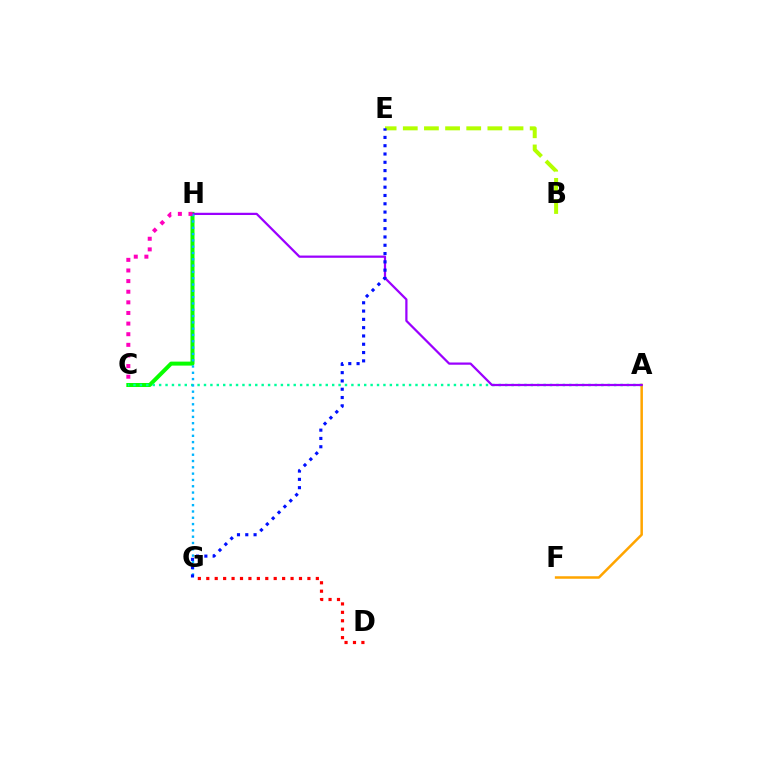{('A', 'F'): [{'color': '#ffa500', 'line_style': 'solid', 'thickness': 1.81}], ('D', 'G'): [{'color': '#ff0000', 'line_style': 'dotted', 'thickness': 2.29}], ('B', 'E'): [{'color': '#b3ff00', 'line_style': 'dashed', 'thickness': 2.87}], ('C', 'H'): [{'color': '#08ff00', 'line_style': 'solid', 'thickness': 2.88}, {'color': '#ff00bd', 'line_style': 'dotted', 'thickness': 2.89}], ('A', 'C'): [{'color': '#00ff9d', 'line_style': 'dotted', 'thickness': 1.74}], ('A', 'H'): [{'color': '#9b00ff', 'line_style': 'solid', 'thickness': 1.61}], ('G', 'H'): [{'color': '#00b5ff', 'line_style': 'dotted', 'thickness': 1.71}], ('E', 'G'): [{'color': '#0010ff', 'line_style': 'dotted', 'thickness': 2.25}]}